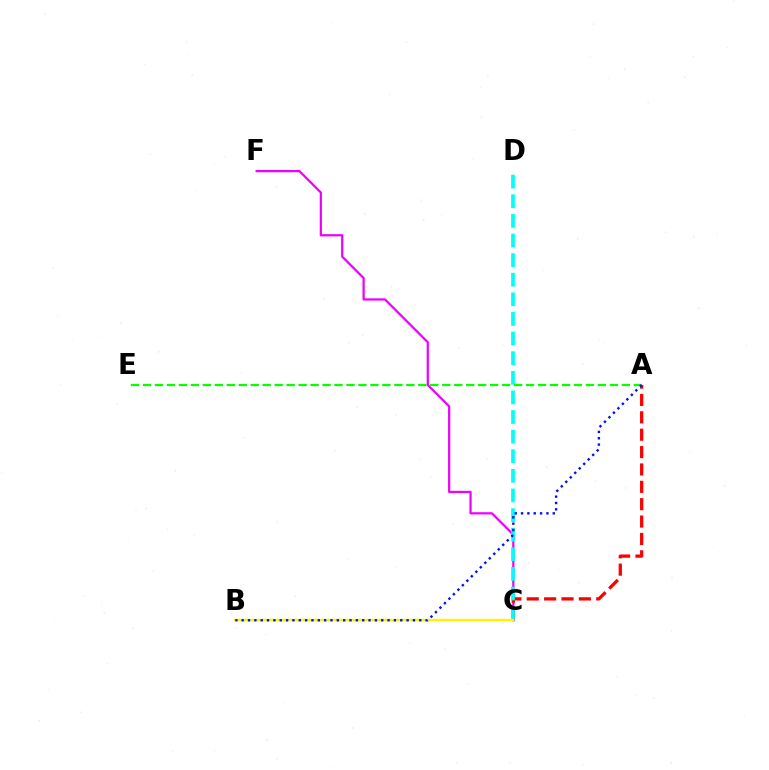{('C', 'F'): [{'color': '#ee00ff', 'line_style': 'solid', 'thickness': 1.61}], ('A', 'C'): [{'color': '#ff0000', 'line_style': 'dashed', 'thickness': 2.36}], ('C', 'D'): [{'color': '#00fff6', 'line_style': 'dashed', 'thickness': 2.66}], ('B', 'C'): [{'color': '#fcf500', 'line_style': 'solid', 'thickness': 1.69}], ('A', 'E'): [{'color': '#08ff00', 'line_style': 'dashed', 'thickness': 1.63}], ('A', 'B'): [{'color': '#0010ff', 'line_style': 'dotted', 'thickness': 1.72}]}